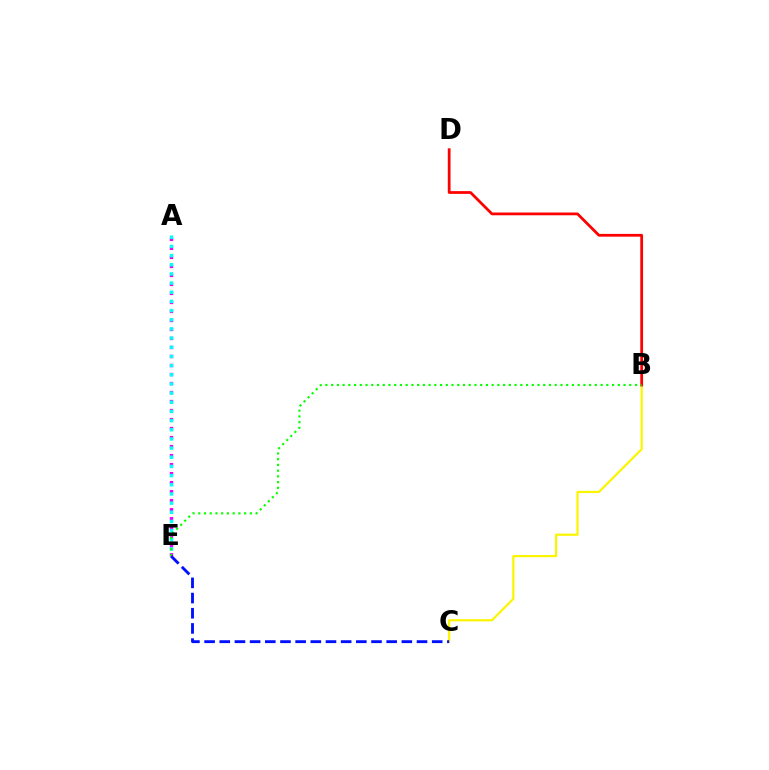{('A', 'E'): [{'color': '#ee00ff', 'line_style': 'dotted', 'thickness': 2.45}, {'color': '#00fff6', 'line_style': 'dotted', 'thickness': 2.49}], ('B', 'C'): [{'color': '#fcf500', 'line_style': 'solid', 'thickness': 1.59}], ('B', 'D'): [{'color': '#ff0000', 'line_style': 'solid', 'thickness': 1.99}], ('B', 'E'): [{'color': '#08ff00', 'line_style': 'dotted', 'thickness': 1.56}], ('C', 'E'): [{'color': '#0010ff', 'line_style': 'dashed', 'thickness': 2.06}]}